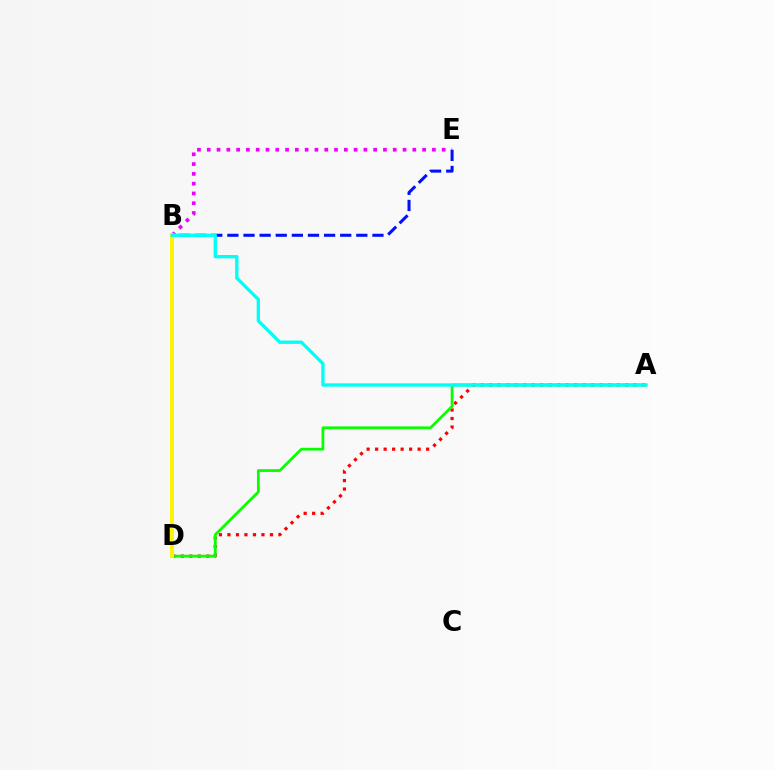{('A', 'D'): [{'color': '#ff0000', 'line_style': 'dotted', 'thickness': 2.31}, {'color': '#08ff00', 'line_style': 'solid', 'thickness': 1.99}], ('B', 'E'): [{'color': '#ee00ff', 'line_style': 'dotted', 'thickness': 2.66}, {'color': '#0010ff', 'line_style': 'dashed', 'thickness': 2.19}], ('B', 'D'): [{'color': '#fcf500', 'line_style': 'solid', 'thickness': 2.8}], ('A', 'B'): [{'color': '#00fff6', 'line_style': 'solid', 'thickness': 2.4}]}